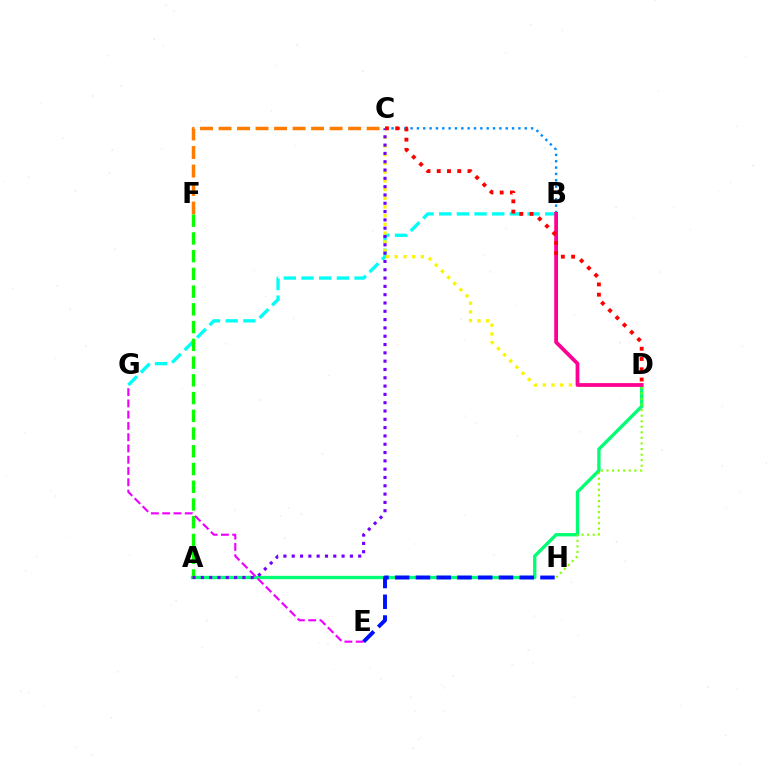{('C', 'F'): [{'color': '#ff7c00', 'line_style': 'dashed', 'thickness': 2.51}], ('B', 'G'): [{'color': '#00fff6', 'line_style': 'dashed', 'thickness': 2.4}], ('B', 'C'): [{'color': '#008cff', 'line_style': 'dotted', 'thickness': 1.72}], ('A', 'D'): [{'color': '#00ff74', 'line_style': 'solid', 'thickness': 2.4}], ('A', 'F'): [{'color': '#08ff00', 'line_style': 'dashed', 'thickness': 2.41}], ('D', 'H'): [{'color': '#84ff00', 'line_style': 'dotted', 'thickness': 1.51}], ('C', 'D'): [{'color': '#fcf500', 'line_style': 'dotted', 'thickness': 2.36}, {'color': '#ff0000', 'line_style': 'dotted', 'thickness': 2.79}], ('A', 'C'): [{'color': '#7200ff', 'line_style': 'dotted', 'thickness': 2.26}], ('E', 'G'): [{'color': '#ee00ff', 'line_style': 'dashed', 'thickness': 1.53}], ('B', 'D'): [{'color': '#ff0094', 'line_style': 'solid', 'thickness': 2.72}], ('E', 'H'): [{'color': '#0010ff', 'line_style': 'dashed', 'thickness': 2.82}]}